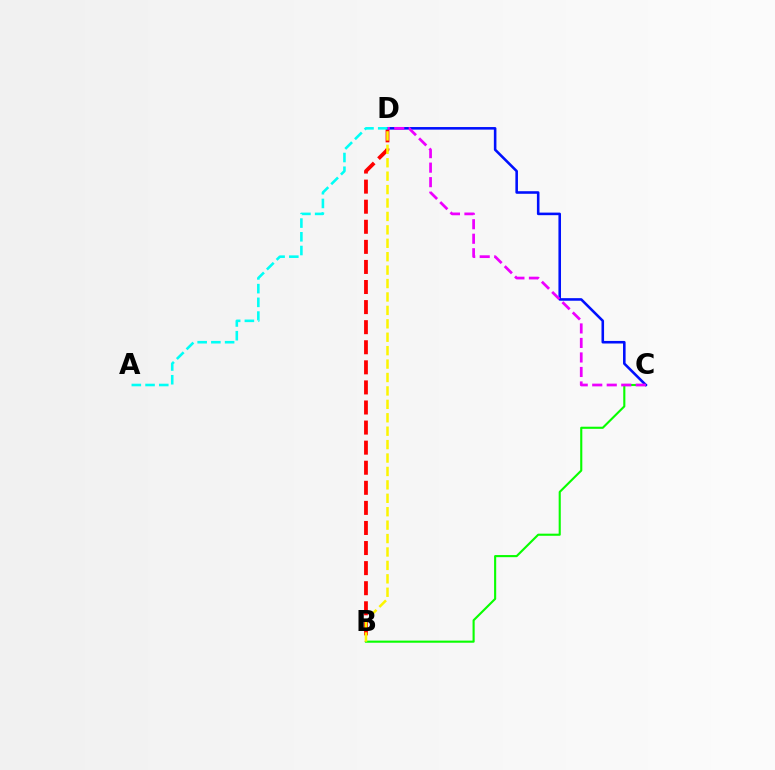{('B', 'D'): [{'color': '#ff0000', 'line_style': 'dashed', 'thickness': 2.73}, {'color': '#fcf500', 'line_style': 'dashed', 'thickness': 1.82}], ('B', 'C'): [{'color': '#08ff00', 'line_style': 'solid', 'thickness': 1.53}], ('C', 'D'): [{'color': '#0010ff', 'line_style': 'solid', 'thickness': 1.85}, {'color': '#ee00ff', 'line_style': 'dashed', 'thickness': 1.97}], ('A', 'D'): [{'color': '#00fff6', 'line_style': 'dashed', 'thickness': 1.86}]}